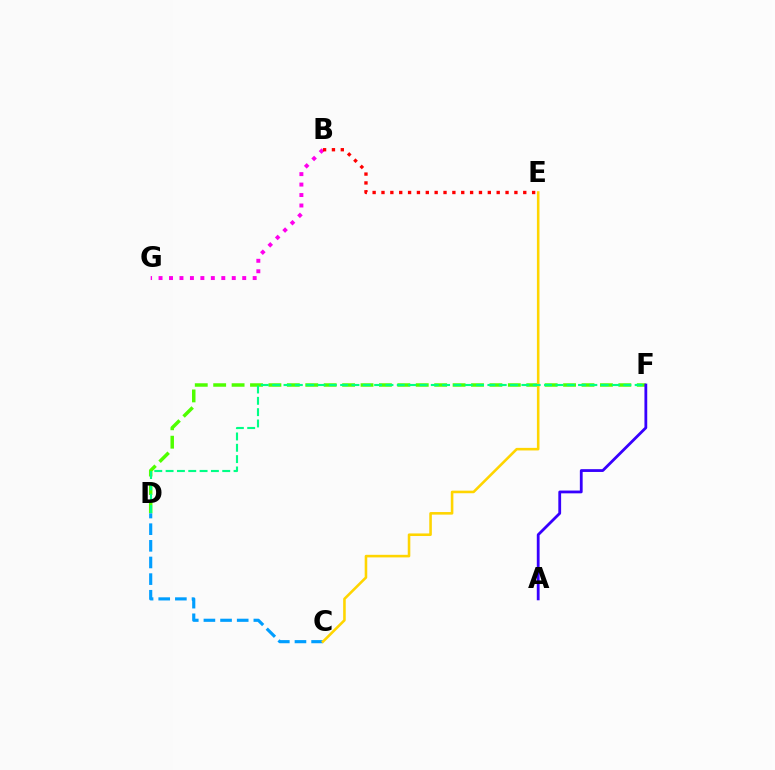{('B', 'G'): [{'color': '#ff00ed', 'line_style': 'dotted', 'thickness': 2.84}], ('D', 'F'): [{'color': '#4fff00', 'line_style': 'dashed', 'thickness': 2.5}, {'color': '#00ff86', 'line_style': 'dashed', 'thickness': 1.54}], ('B', 'E'): [{'color': '#ff0000', 'line_style': 'dotted', 'thickness': 2.41}], ('C', 'D'): [{'color': '#009eff', 'line_style': 'dashed', 'thickness': 2.26}], ('A', 'F'): [{'color': '#3700ff', 'line_style': 'solid', 'thickness': 2.01}], ('C', 'E'): [{'color': '#ffd500', 'line_style': 'solid', 'thickness': 1.86}]}